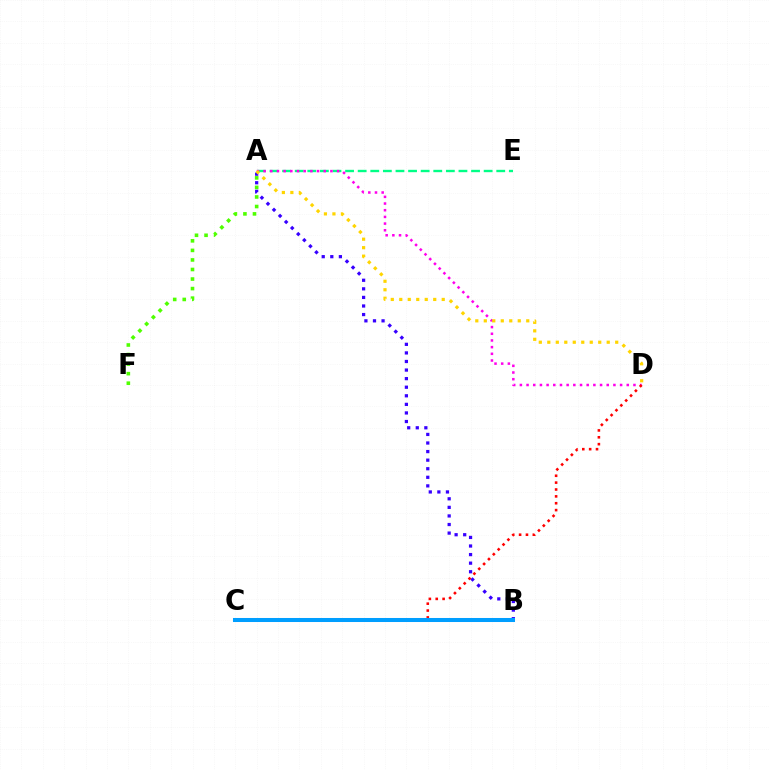{('A', 'B'): [{'color': '#3700ff', 'line_style': 'dotted', 'thickness': 2.33}], ('A', 'F'): [{'color': '#4fff00', 'line_style': 'dotted', 'thickness': 2.6}], ('A', 'E'): [{'color': '#00ff86', 'line_style': 'dashed', 'thickness': 1.71}], ('A', 'D'): [{'color': '#ff00ed', 'line_style': 'dotted', 'thickness': 1.82}, {'color': '#ffd500', 'line_style': 'dotted', 'thickness': 2.31}], ('C', 'D'): [{'color': '#ff0000', 'line_style': 'dotted', 'thickness': 1.87}], ('B', 'C'): [{'color': '#009eff', 'line_style': 'solid', 'thickness': 2.9}]}